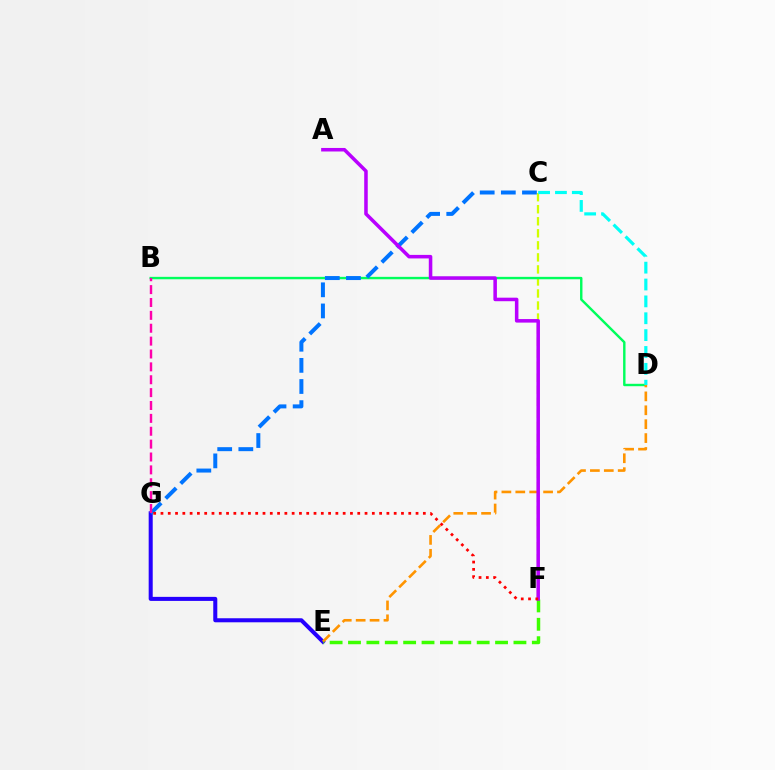{('C', 'F'): [{'color': '#d1ff00', 'line_style': 'dashed', 'thickness': 1.63}], ('E', 'G'): [{'color': '#2500ff', 'line_style': 'solid', 'thickness': 2.91}], ('B', 'D'): [{'color': '#00ff5c', 'line_style': 'solid', 'thickness': 1.74}], ('D', 'E'): [{'color': '#ff9400', 'line_style': 'dashed', 'thickness': 1.89}], ('E', 'F'): [{'color': '#3dff00', 'line_style': 'dashed', 'thickness': 2.5}], ('C', 'D'): [{'color': '#00fff6', 'line_style': 'dashed', 'thickness': 2.29}], ('C', 'G'): [{'color': '#0074ff', 'line_style': 'dashed', 'thickness': 2.87}], ('A', 'F'): [{'color': '#b900ff', 'line_style': 'solid', 'thickness': 2.54}], ('B', 'G'): [{'color': '#ff00ac', 'line_style': 'dashed', 'thickness': 1.75}], ('F', 'G'): [{'color': '#ff0000', 'line_style': 'dotted', 'thickness': 1.98}]}